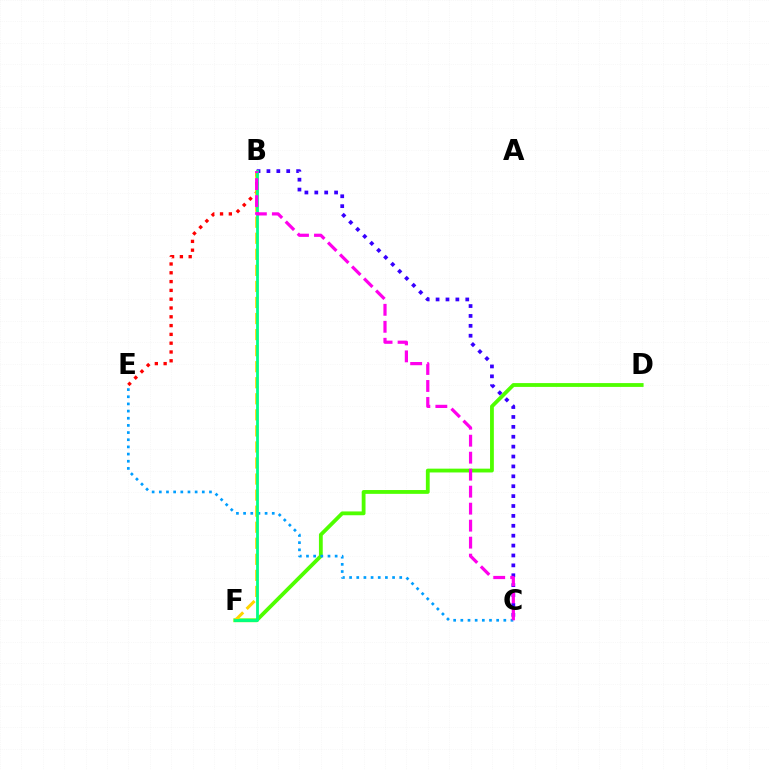{('B', 'E'): [{'color': '#ff0000', 'line_style': 'dotted', 'thickness': 2.39}], ('D', 'F'): [{'color': '#4fff00', 'line_style': 'solid', 'thickness': 2.74}], ('B', 'F'): [{'color': '#ffd500', 'line_style': 'dashed', 'thickness': 2.18}, {'color': '#00ff86', 'line_style': 'solid', 'thickness': 2.01}], ('B', 'C'): [{'color': '#3700ff', 'line_style': 'dotted', 'thickness': 2.69}, {'color': '#ff00ed', 'line_style': 'dashed', 'thickness': 2.31}], ('C', 'E'): [{'color': '#009eff', 'line_style': 'dotted', 'thickness': 1.95}]}